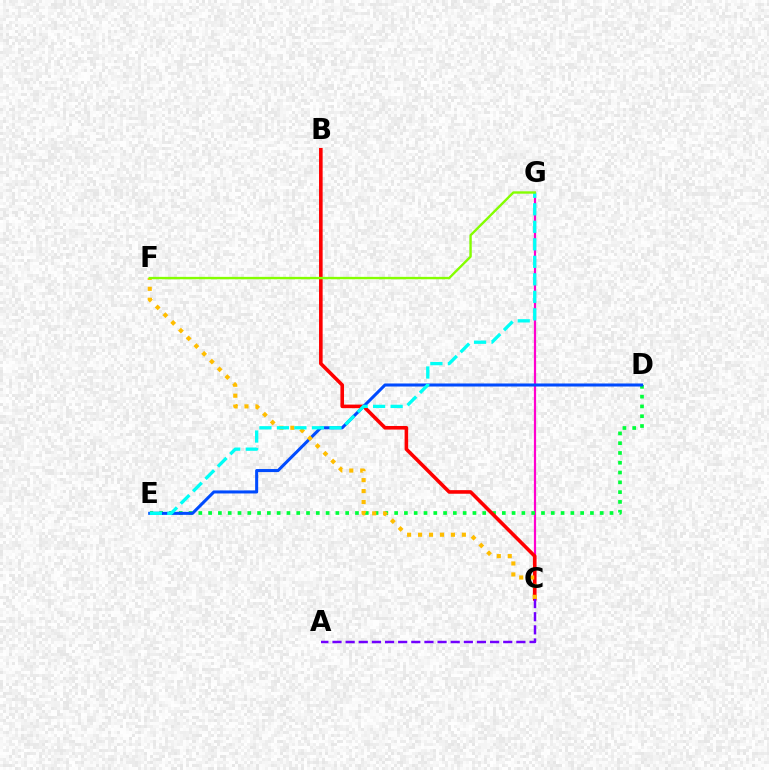{('C', 'G'): [{'color': '#ff00cf', 'line_style': 'solid', 'thickness': 1.59}], ('D', 'E'): [{'color': '#00ff39', 'line_style': 'dotted', 'thickness': 2.66}, {'color': '#004bff', 'line_style': 'solid', 'thickness': 2.19}], ('B', 'C'): [{'color': '#ff0000', 'line_style': 'solid', 'thickness': 2.59}], ('C', 'F'): [{'color': '#ffbd00', 'line_style': 'dotted', 'thickness': 2.97}], ('A', 'C'): [{'color': '#7200ff', 'line_style': 'dashed', 'thickness': 1.78}], ('E', 'G'): [{'color': '#00fff6', 'line_style': 'dashed', 'thickness': 2.38}], ('F', 'G'): [{'color': '#84ff00', 'line_style': 'solid', 'thickness': 1.71}]}